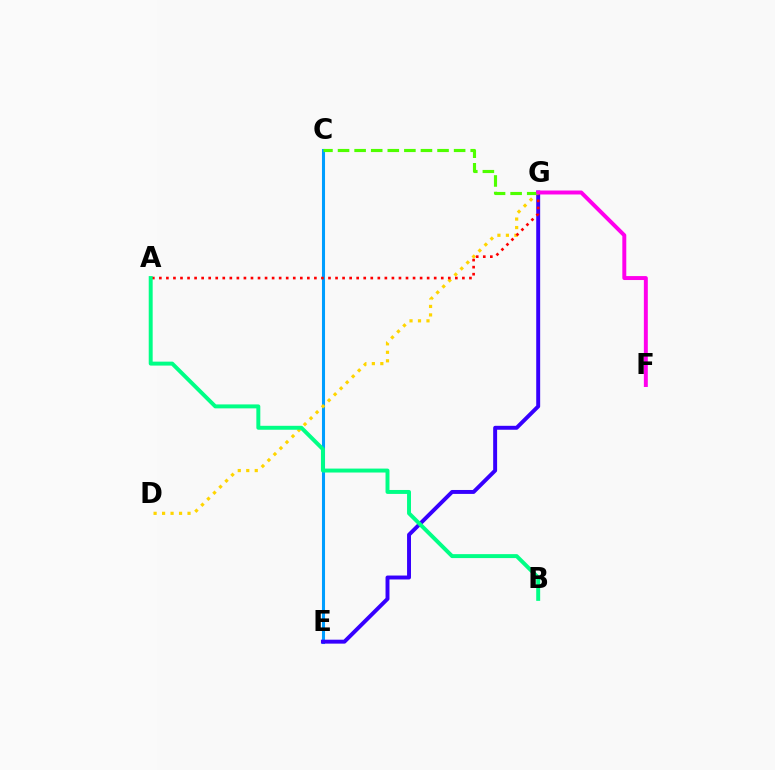{('C', 'E'): [{'color': '#009eff', 'line_style': 'solid', 'thickness': 2.21}], ('D', 'G'): [{'color': '#ffd500', 'line_style': 'dotted', 'thickness': 2.31}], ('E', 'G'): [{'color': '#3700ff', 'line_style': 'solid', 'thickness': 2.83}], ('A', 'G'): [{'color': '#ff0000', 'line_style': 'dotted', 'thickness': 1.91}], ('C', 'G'): [{'color': '#4fff00', 'line_style': 'dashed', 'thickness': 2.25}], ('A', 'B'): [{'color': '#00ff86', 'line_style': 'solid', 'thickness': 2.84}], ('F', 'G'): [{'color': '#ff00ed', 'line_style': 'solid', 'thickness': 2.85}]}